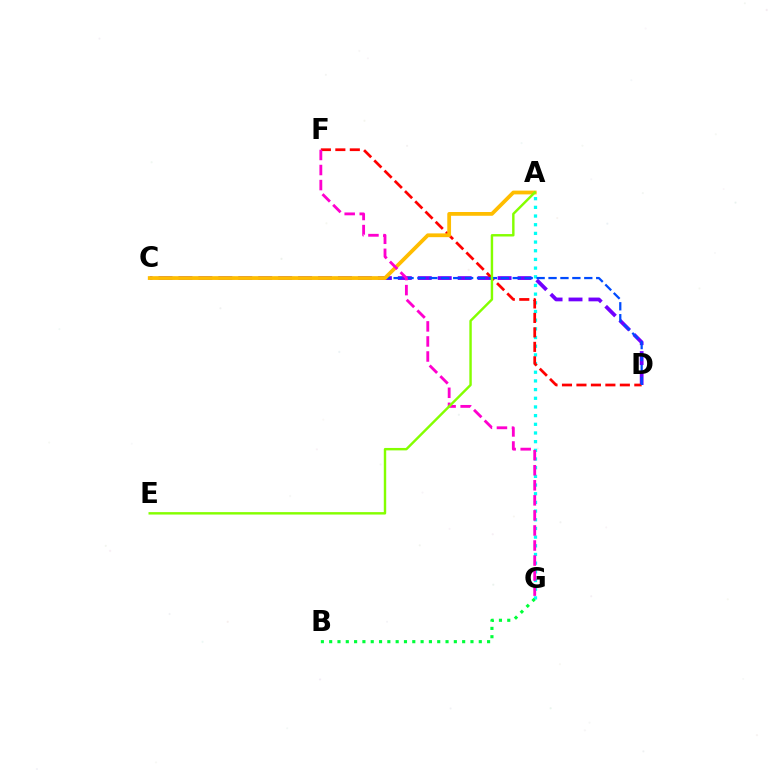{('A', 'G'): [{'color': '#00fff6', 'line_style': 'dotted', 'thickness': 2.36}], ('C', 'D'): [{'color': '#7200ff', 'line_style': 'dashed', 'thickness': 2.71}, {'color': '#004bff', 'line_style': 'dashed', 'thickness': 1.62}], ('B', 'G'): [{'color': '#00ff39', 'line_style': 'dotted', 'thickness': 2.26}], ('D', 'F'): [{'color': '#ff0000', 'line_style': 'dashed', 'thickness': 1.97}], ('A', 'C'): [{'color': '#ffbd00', 'line_style': 'solid', 'thickness': 2.72}], ('F', 'G'): [{'color': '#ff00cf', 'line_style': 'dashed', 'thickness': 2.04}], ('A', 'E'): [{'color': '#84ff00', 'line_style': 'solid', 'thickness': 1.75}]}